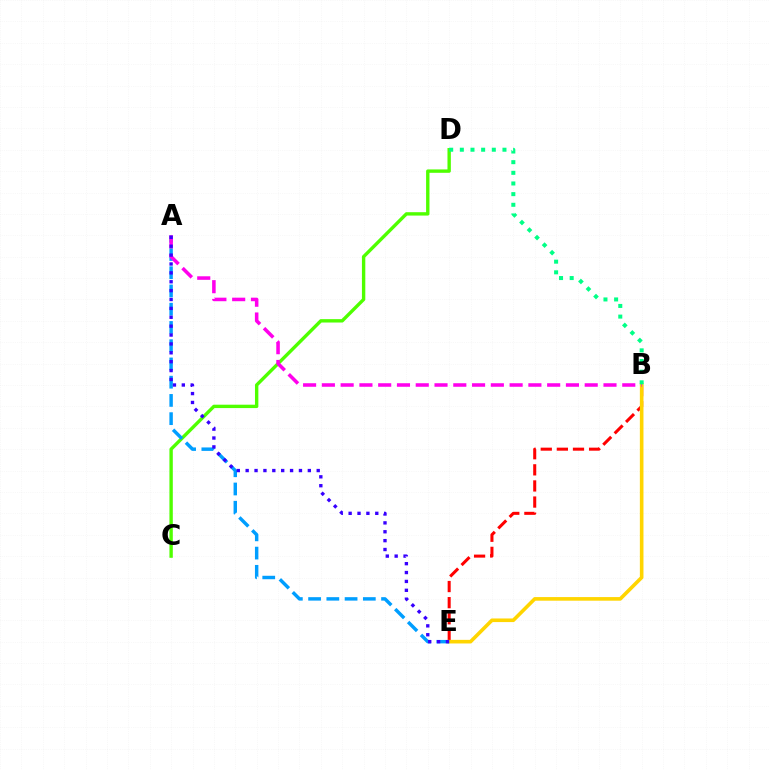{('B', 'E'): [{'color': '#ff0000', 'line_style': 'dashed', 'thickness': 2.19}, {'color': '#ffd500', 'line_style': 'solid', 'thickness': 2.6}], ('C', 'D'): [{'color': '#4fff00', 'line_style': 'solid', 'thickness': 2.43}], ('A', 'E'): [{'color': '#009eff', 'line_style': 'dashed', 'thickness': 2.48}, {'color': '#3700ff', 'line_style': 'dotted', 'thickness': 2.41}], ('A', 'B'): [{'color': '#ff00ed', 'line_style': 'dashed', 'thickness': 2.55}], ('B', 'D'): [{'color': '#00ff86', 'line_style': 'dotted', 'thickness': 2.9}]}